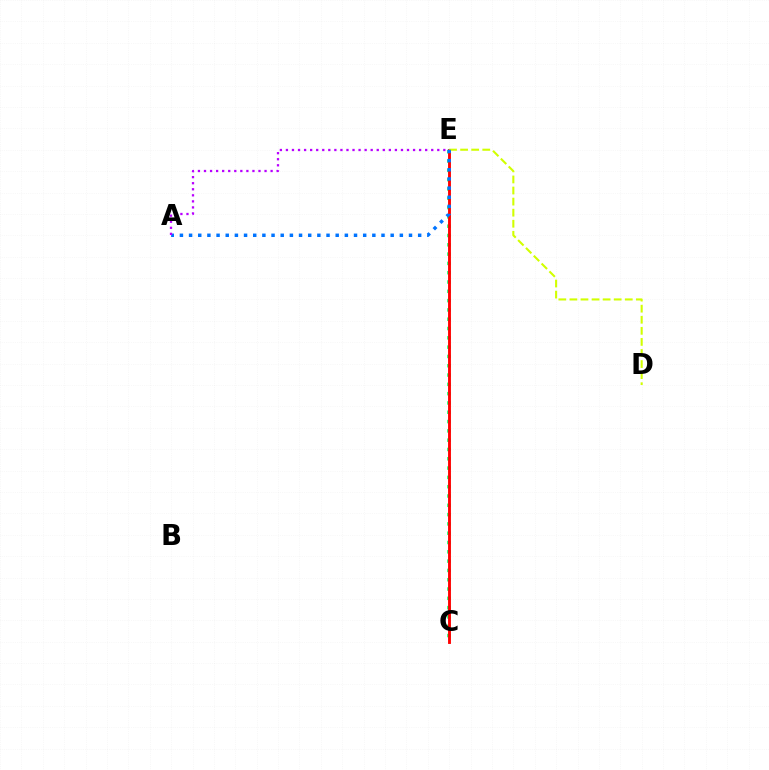{('C', 'E'): [{'color': '#00ff5c', 'line_style': 'dotted', 'thickness': 2.53}, {'color': '#ff0000', 'line_style': 'solid', 'thickness': 2.07}], ('D', 'E'): [{'color': '#d1ff00', 'line_style': 'dashed', 'thickness': 1.5}], ('A', 'E'): [{'color': '#0074ff', 'line_style': 'dotted', 'thickness': 2.49}, {'color': '#b900ff', 'line_style': 'dotted', 'thickness': 1.64}]}